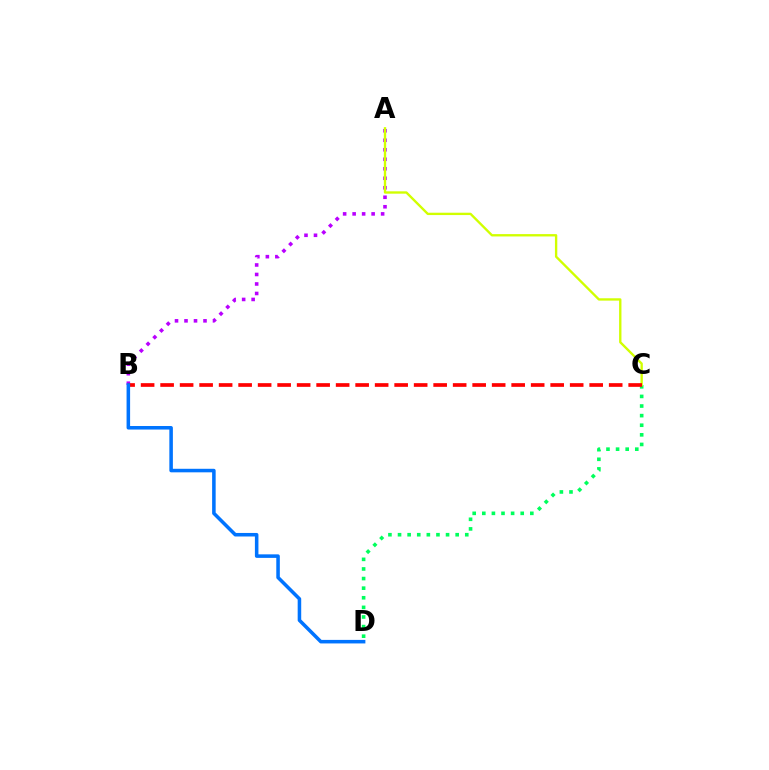{('C', 'D'): [{'color': '#00ff5c', 'line_style': 'dotted', 'thickness': 2.61}], ('A', 'B'): [{'color': '#b900ff', 'line_style': 'dotted', 'thickness': 2.58}], ('A', 'C'): [{'color': '#d1ff00', 'line_style': 'solid', 'thickness': 1.69}], ('B', 'C'): [{'color': '#ff0000', 'line_style': 'dashed', 'thickness': 2.65}], ('B', 'D'): [{'color': '#0074ff', 'line_style': 'solid', 'thickness': 2.55}]}